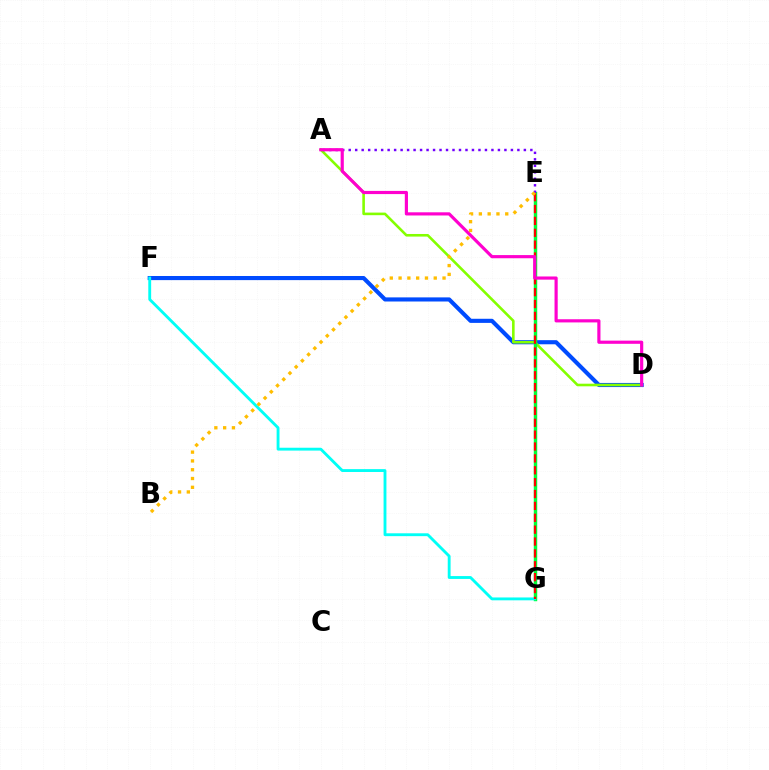{('D', 'F'): [{'color': '#004bff', 'line_style': 'solid', 'thickness': 2.96}], ('A', 'D'): [{'color': '#84ff00', 'line_style': 'solid', 'thickness': 1.87}, {'color': '#ff00cf', 'line_style': 'solid', 'thickness': 2.28}], ('E', 'G'): [{'color': '#00ff39', 'line_style': 'solid', 'thickness': 2.48}, {'color': '#ff0000', 'line_style': 'dashed', 'thickness': 1.61}], ('A', 'E'): [{'color': '#7200ff', 'line_style': 'dotted', 'thickness': 1.76}], ('F', 'G'): [{'color': '#00fff6', 'line_style': 'solid', 'thickness': 2.06}], ('B', 'E'): [{'color': '#ffbd00', 'line_style': 'dotted', 'thickness': 2.39}]}